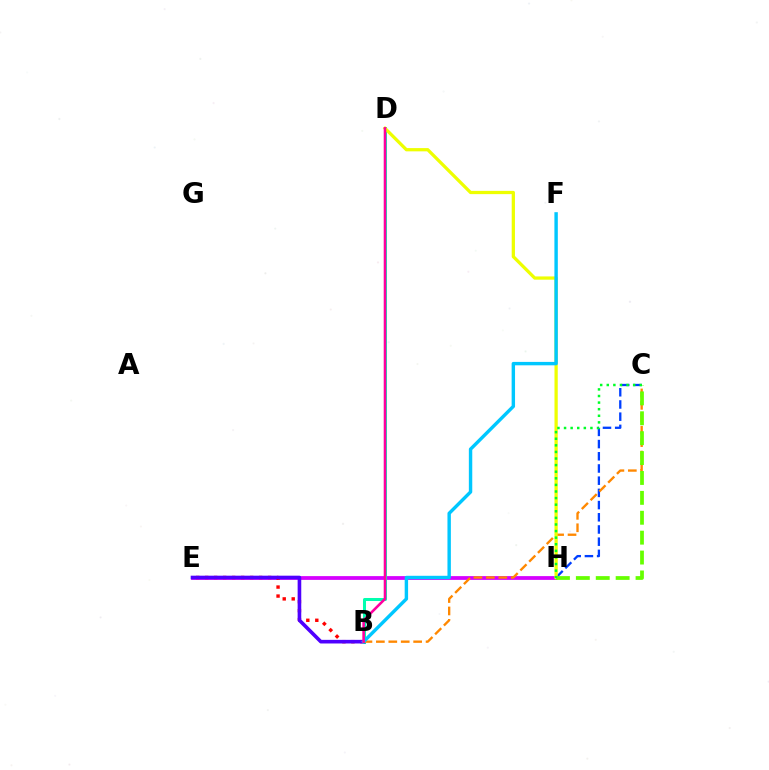{('E', 'H'): [{'color': '#d600ff', 'line_style': 'solid', 'thickness': 2.72}], ('B', 'E'): [{'color': '#ff0000', 'line_style': 'dotted', 'thickness': 2.44}, {'color': '#4f00ff', 'line_style': 'solid', 'thickness': 2.61}], ('C', 'H'): [{'color': '#003fff', 'line_style': 'dashed', 'thickness': 1.66}, {'color': '#66ff00', 'line_style': 'dashed', 'thickness': 2.7}, {'color': '#00ff27', 'line_style': 'dotted', 'thickness': 1.79}], ('B', 'D'): [{'color': '#00ffaf', 'line_style': 'solid', 'thickness': 2.18}, {'color': '#ff00a0', 'line_style': 'solid', 'thickness': 1.86}], ('B', 'C'): [{'color': '#ff8800', 'line_style': 'dashed', 'thickness': 1.69}], ('D', 'H'): [{'color': '#eeff00', 'line_style': 'solid', 'thickness': 2.35}], ('B', 'F'): [{'color': '#00c7ff', 'line_style': 'solid', 'thickness': 2.46}]}